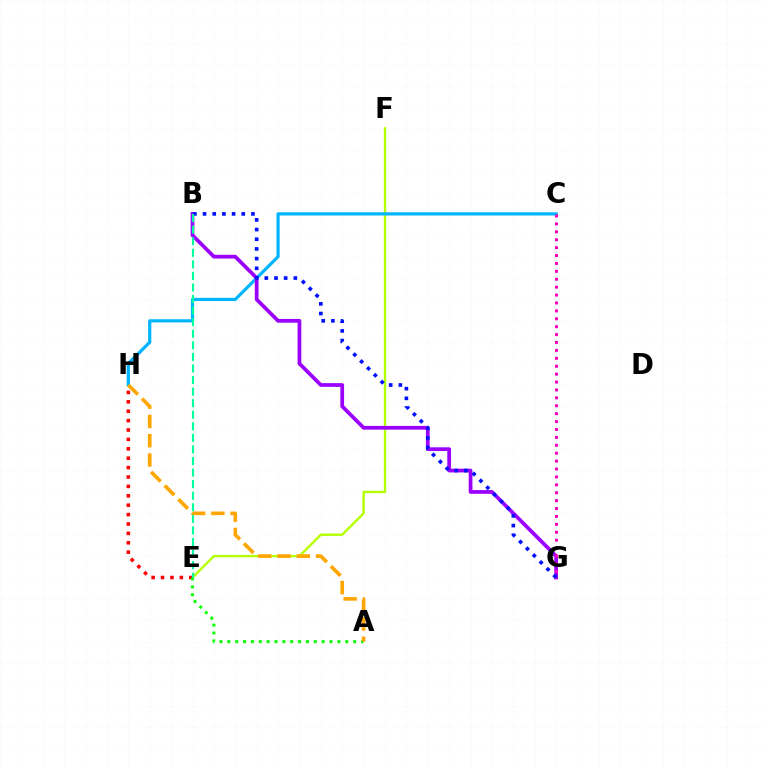{('E', 'F'): [{'color': '#b3ff00', 'line_style': 'solid', 'thickness': 1.71}], ('E', 'H'): [{'color': '#ff0000', 'line_style': 'dotted', 'thickness': 2.55}], ('C', 'H'): [{'color': '#00b5ff', 'line_style': 'solid', 'thickness': 2.31}], ('A', 'E'): [{'color': '#08ff00', 'line_style': 'dotted', 'thickness': 2.14}], ('B', 'G'): [{'color': '#9b00ff', 'line_style': 'solid', 'thickness': 2.7}, {'color': '#0010ff', 'line_style': 'dotted', 'thickness': 2.63}], ('B', 'E'): [{'color': '#00ff9d', 'line_style': 'dashed', 'thickness': 1.57}], ('C', 'G'): [{'color': '#ff00bd', 'line_style': 'dotted', 'thickness': 2.15}], ('A', 'H'): [{'color': '#ffa500', 'line_style': 'dashed', 'thickness': 2.62}]}